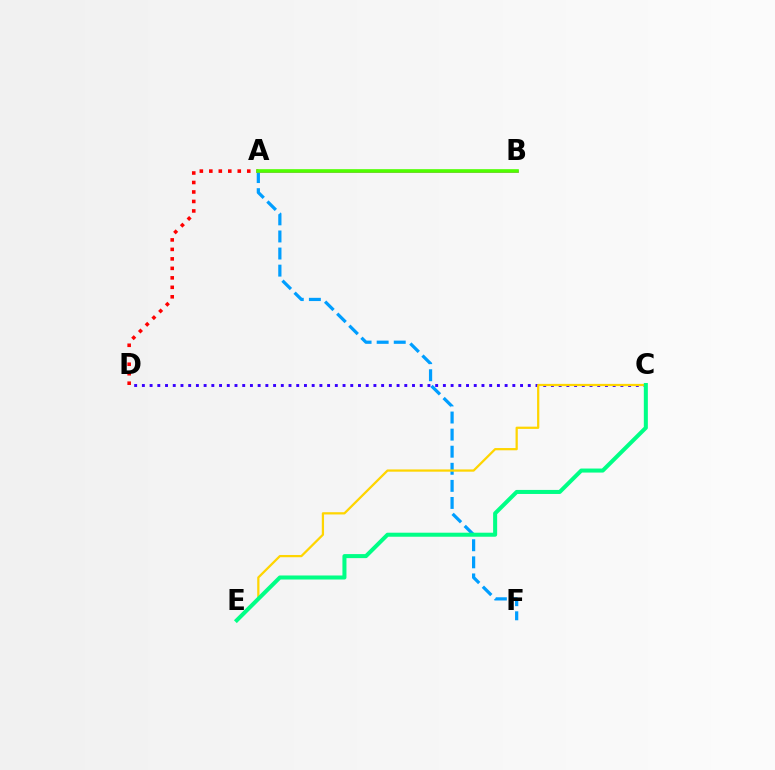{('A', 'F'): [{'color': '#009eff', 'line_style': 'dashed', 'thickness': 2.32}], ('A', 'D'): [{'color': '#ff0000', 'line_style': 'dotted', 'thickness': 2.58}], ('C', 'D'): [{'color': '#3700ff', 'line_style': 'dotted', 'thickness': 2.1}], ('A', 'B'): [{'color': '#ff00ed', 'line_style': 'solid', 'thickness': 1.8}, {'color': '#4fff00', 'line_style': 'solid', 'thickness': 2.61}], ('C', 'E'): [{'color': '#ffd500', 'line_style': 'solid', 'thickness': 1.62}, {'color': '#00ff86', 'line_style': 'solid', 'thickness': 2.9}]}